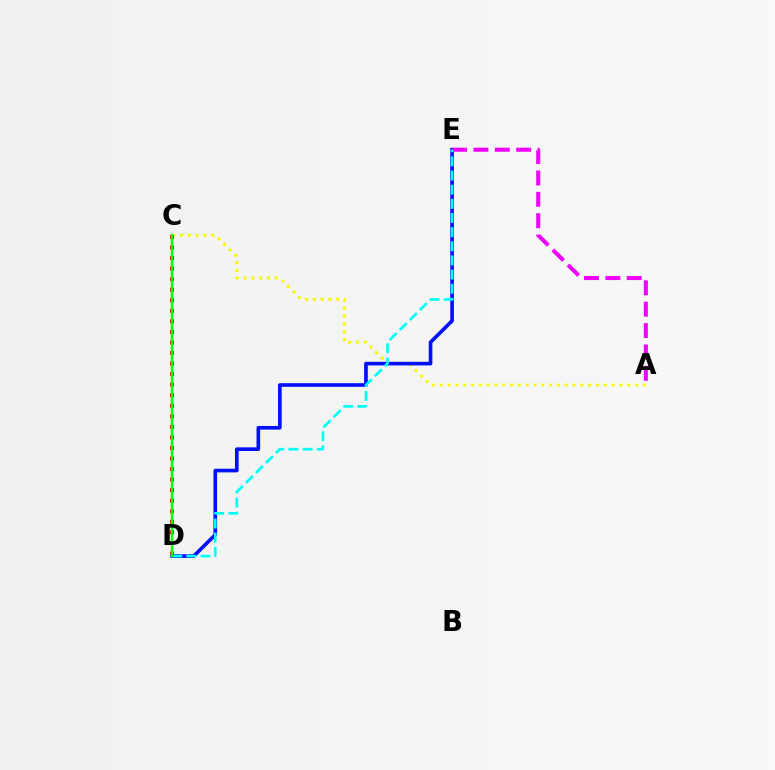{('A', 'C'): [{'color': '#fcf500', 'line_style': 'dotted', 'thickness': 2.12}], ('C', 'D'): [{'color': '#ff0000', 'line_style': 'dotted', 'thickness': 2.87}, {'color': '#08ff00', 'line_style': 'solid', 'thickness': 1.79}], ('D', 'E'): [{'color': '#0010ff', 'line_style': 'solid', 'thickness': 2.62}, {'color': '#00fff6', 'line_style': 'dashed', 'thickness': 1.92}], ('A', 'E'): [{'color': '#ee00ff', 'line_style': 'dashed', 'thickness': 2.9}]}